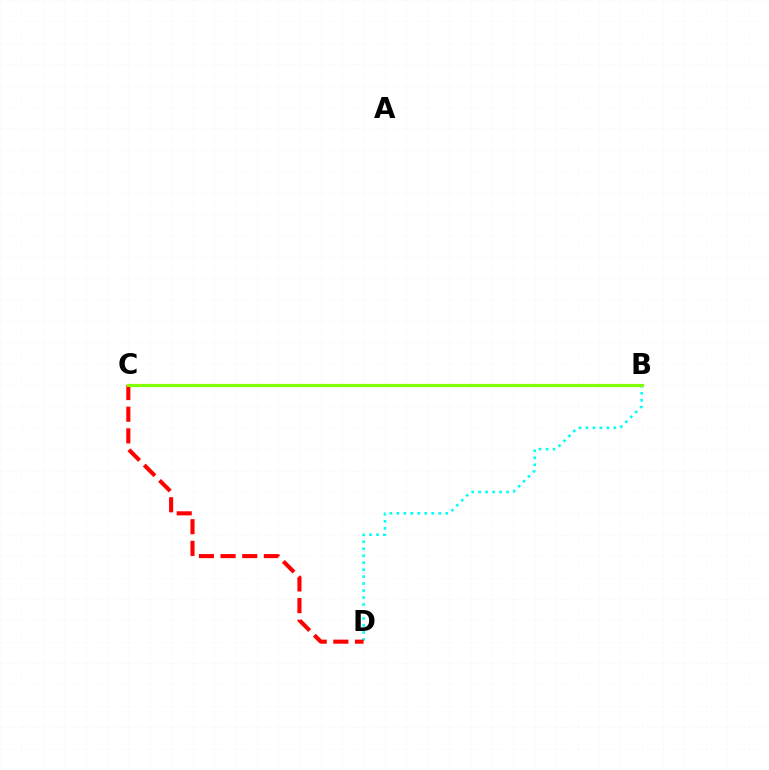{('B', 'C'): [{'color': '#7200ff', 'line_style': 'dotted', 'thickness': 1.86}, {'color': '#84ff00', 'line_style': 'solid', 'thickness': 2.29}], ('B', 'D'): [{'color': '#00fff6', 'line_style': 'dotted', 'thickness': 1.89}], ('C', 'D'): [{'color': '#ff0000', 'line_style': 'dashed', 'thickness': 2.94}]}